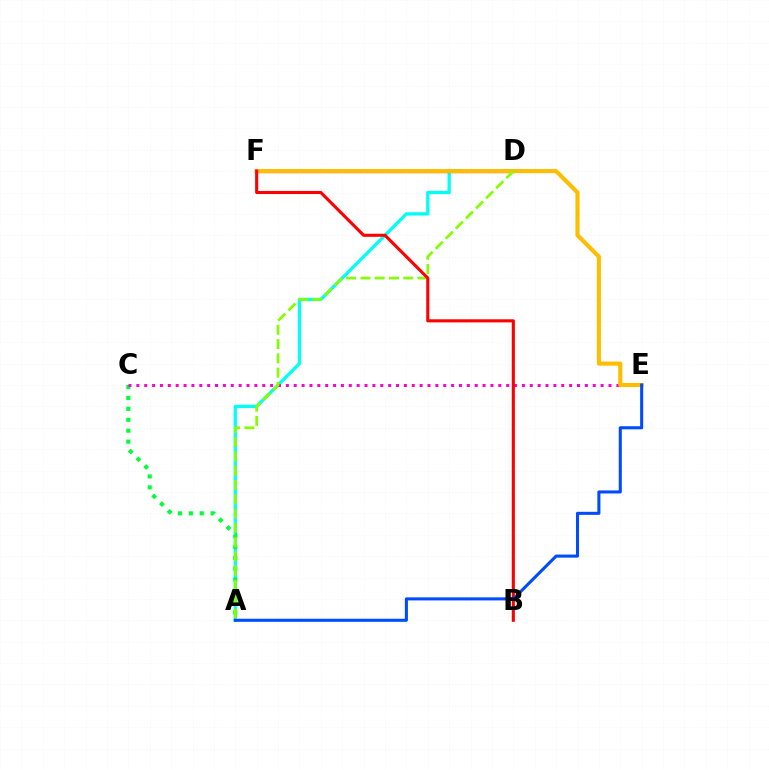{('A', 'D'): [{'color': '#00fff6', 'line_style': 'solid', 'thickness': 2.36}, {'color': '#84ff00', 'line_style': 'dashed', 'thickness': 1.94}], ('A', 'C'): [{'color': '#00ff39', 'line_style': 'dotted', 'thickness': 2.97}], ('D', 'F'): [{'color': '#7200ff', 'line_style': 'solid', 'thickness': 2.33}], ('C', 'E'): [{'color': '#ff00cf', 'line_style': 'dotted', 'thickness': 2.14}], ('E', 'F'): [{'color': '#ffbd00', 'line_style': 'solid', 'thickness': 2.98}], ('B', 'F'): [{'color': '#ff0000', 'line_style': 'solid', 'thickness': 2.23}], ('A', 'E'): [{'color': '#004bff', 'line_style': 'solid', 'thickness': 2.2}]}